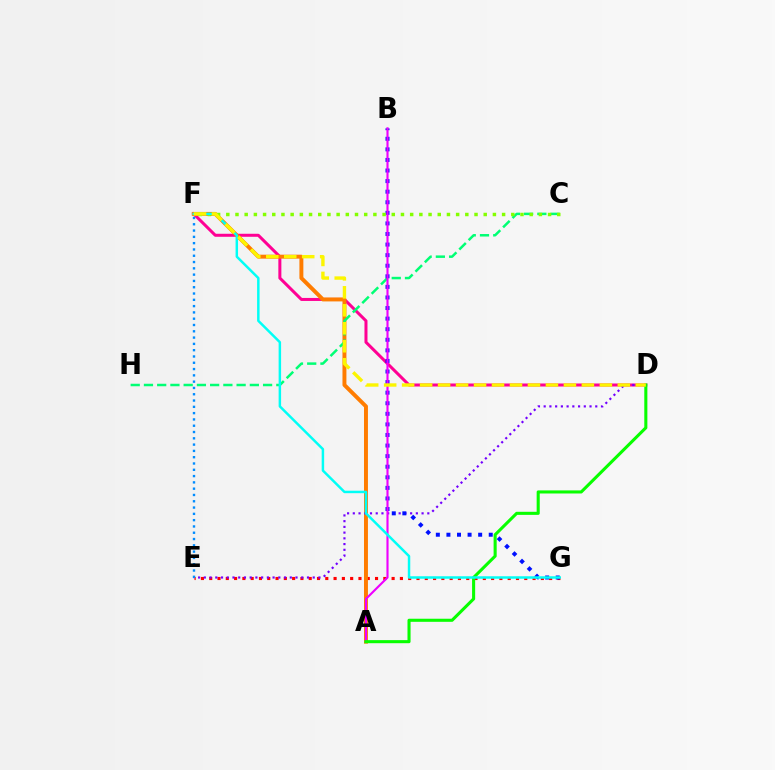{('E', 'G'): [{'color': '#ff0000', 'line_style': 'dotted', 'thickness': 2.25}], ('D', 'F'): [{'color': '#ff0094', 'line_style': 'solid', 'thickness': 2.17}, {'color': '#fcf500', 'line_style': 'dashed', 'thickness': 2.44}], ('A', 'F'): [{'color': '#ff7c00', 'line_style': 'solid', 'thickness': 2.84}], ('C', 'H'): [{'color': '#00ff74', 'line_style': 'dashed', 'thickness': 1.8}], ('D', 'E'): [{'color': '#7200ff', 'line_style': 'dotted', 'thickness': 1.56}], ('B', 'G'): [{'color': '#0010ff', 'line_style': 'dotted', 'thickness': 2.87}], ('A', 'B'): [{'color': '#ee00ff', 'line_style': 'solid', 'thickness': 1.54}], ('A', 'D'): [{'color': '#08ff00', 'line_style': 'solid', 'thickness': 2.22}], ('E', 'F'): [{'color': '#008cff', 'line_style': 'dotted', 'thickness': 1.71}], ('C', 'F'): [{'color': '#84ff00', 'line_style': 'dotted', 'thickness': 2.5}], ('F', 'G'): [{'color': '#00fff6', 'line_style': 'solid', 'thickness': 1.78}]}